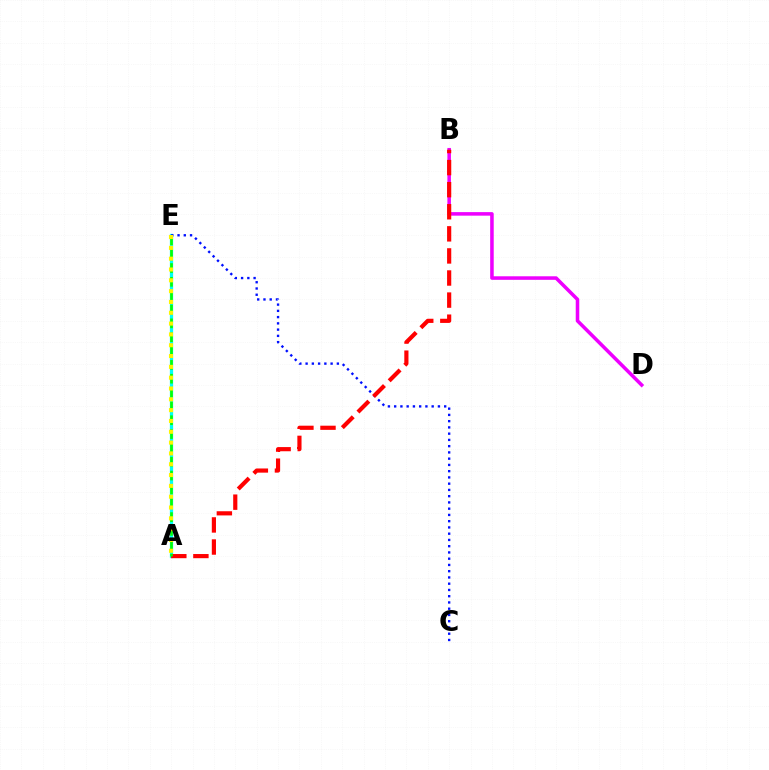{('B', 'D'): [{'color': '#ee00ff', 'line_style': 'solid', 'thickness': 2.55}], ('A', 'E'): [{'color': '#00fff6', 'line_style': 'solid', 'thickness': 2.36}, {'color': '#08ff00', 'line_style': 'dashed', 'thickness': 1.88}, {'color': '#fcf500', 'line_style': 'dotted', 'thickness': 2.94}], ('C', 'E'): [{'color': '#0010ff', 'line_style': 'dotted', 'thickness': 1.7}], ('A', 'B'): [{'color': '#ff0000', 'line_style': 'dashed', 'thickness': 3.0}]}